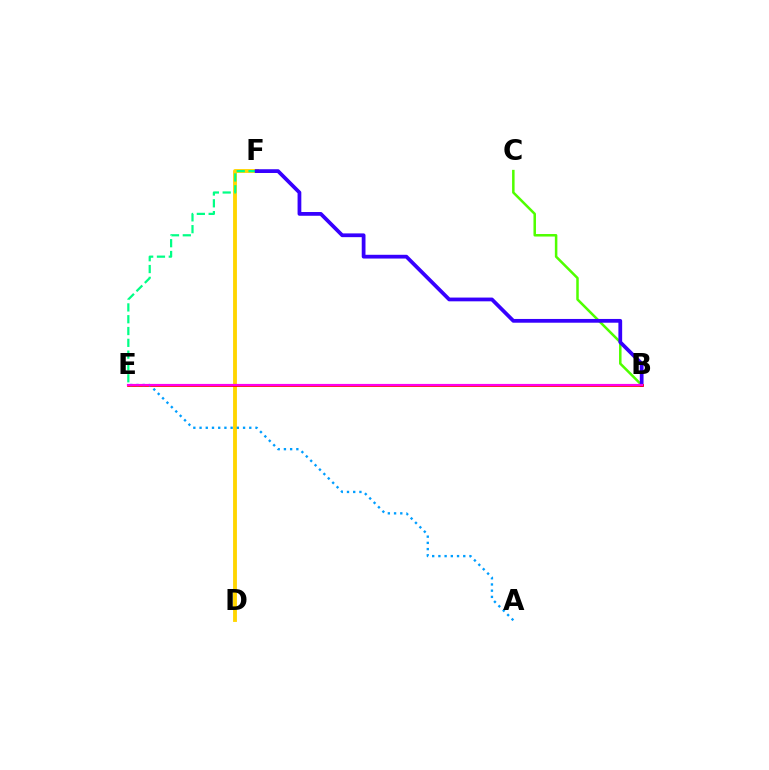{('D', 'F'): [{'color': '#ffd500', 'line_style': 'solid', 'thickness': 2.77}], ('E', 'F'): [{'color': '#00ff86', 'line_style': 'dashed', 'thickness': 1.6}], ('B', 'C'): [{'color': '#4fff00', 'line_style': 'solid', 'thickness': 1.81}], ('B', 'F'): [{'color': '#3700ff', 'line_style': 'solid', 'thickness': 2.71}], ('B', 'E'): [{'color': '#ff0000', 'line_style': 'solid', 'thickness': 1.95}, {'color': '#ff00ed', 'line_style': 'solid', 'thickness': 1.56}], ('A', 'E'): [{'color': '#009eff', 'line_style': 'dotted', 'thickness': 1.69}]}